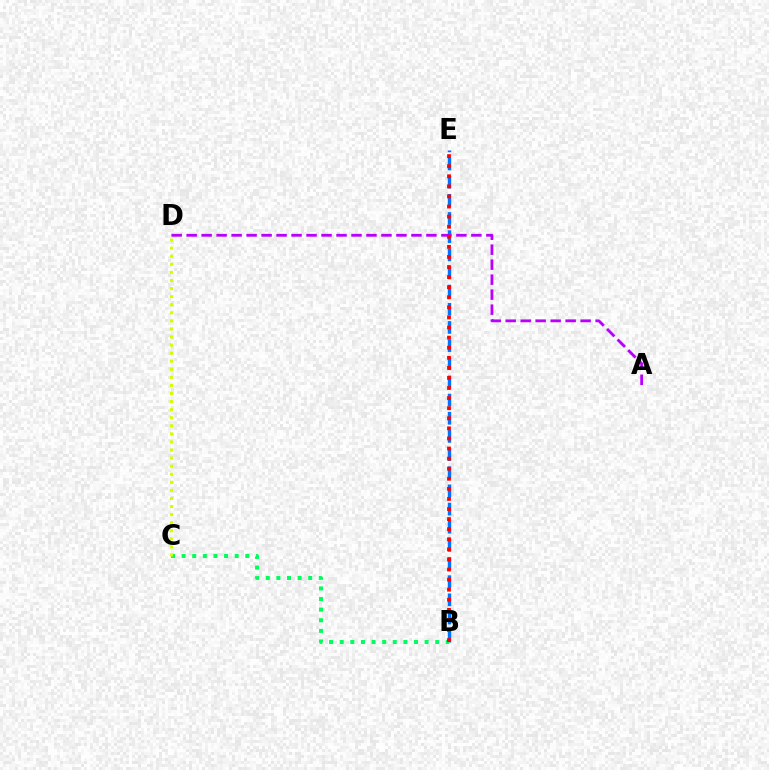{('B', 'E'): [{'color': '#0074ff', 'line_style': 'dashed', 'thickness': 2.47}, {'color': '#ff0000', 'line_style': 'dotted', 'thickness': 2.74}], ('A', 'D'): [{'color': '#b900ff', 'line_style': 'dashed', 'thickness': 2.04}], ('B', 'C'): [{'color': '#00ff5c', 'line_style': 'dotted', 'thickness': 2.88}], ('C', 'D'): [{'color': '#d1ff00', 'line_style': 'dotted', 'thickness': 2.19}]}